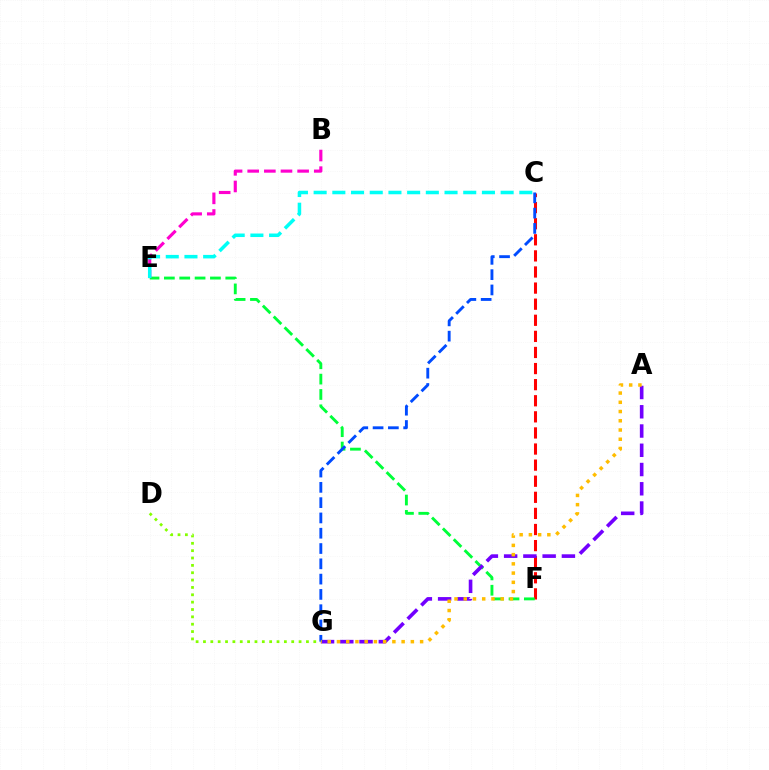{('C', 'F'): [{'color': '#ff0000', 'line_style': 'dashed', 'thickness': 2.19}], ('E', 'F'): [{'color': '#00ff39', 'line_style': 'dashed', 'thickness': 2.09}], ('A', 'G'): [{'color': '#7200ff', 'line_style': 'dashed', 'thickness': 2.62}, {'color': '#ffbd00', 'line_style': 'dotted', 'thickness': 2.51}], ('B', 'E'): [{'color': '#ff00cf', 'line_style': 'dashed', 'thickness': 2.26}], ('D', 'G'): [{'color': '#84ff00', 'line_style': 'dotted', 'thickness': 2.0}], ('C', 'G'): [{'color': '#004bff', 'line_style': 'dashed', 'thickness': 2.08}], ('C', 'E'): [{'color': '#00fff6', 'line_style': 'dashed', 'thickness': 2.54}]}